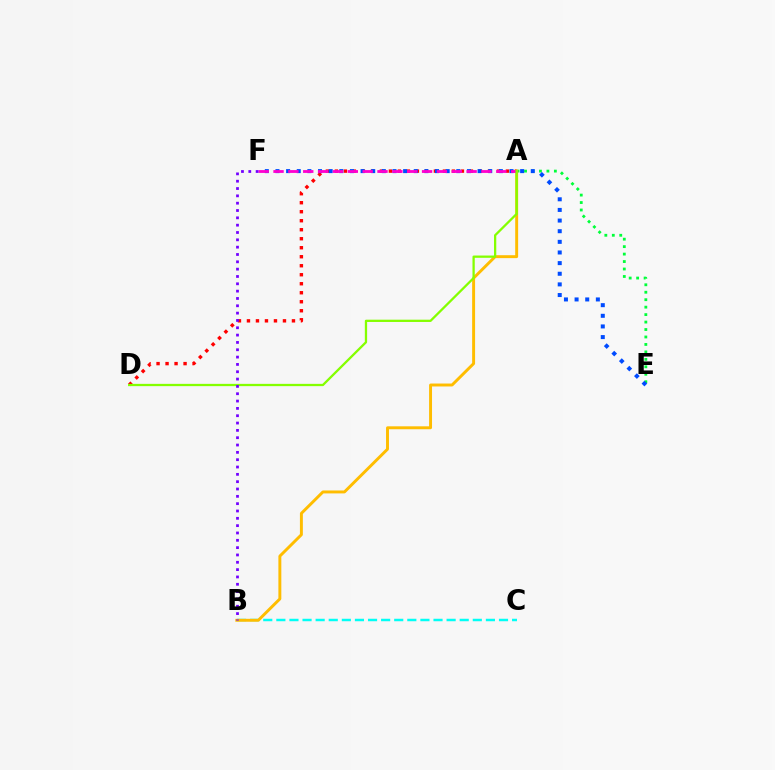{('A', 'E'): [{'color': '#00ff39', 'line_style': 'dotted', 'thickness': 2.03}], ('B', 'C'): [{'color': '#00fff6', 'line_style': 'dashed', 'thickness': 1.78}], ('A', 'D'): [{'color': '#ff0000', 'line_style': 'dotted', 'thickness': 2.45}, {'color': '#84ff00', 'line_style': 'solid', 'thickness': 1.64}], ('E', 'F'): [{'color': '#004bff', 'line_style': 'dotted', 'thickness': 2.89}], ('A', 'B'): [{'color': '#ffbd00', 'line_style': 'solid', 'thickness': 2.11}], ('A', 'F'): [{'color': '#ff00cf', 'line_style': 'dashed', 'thickness': 2.02}], ('B', 'F'): [{'color': '#7200ff', 'line_style': 'dotted', 'thickness': 1.99}]}